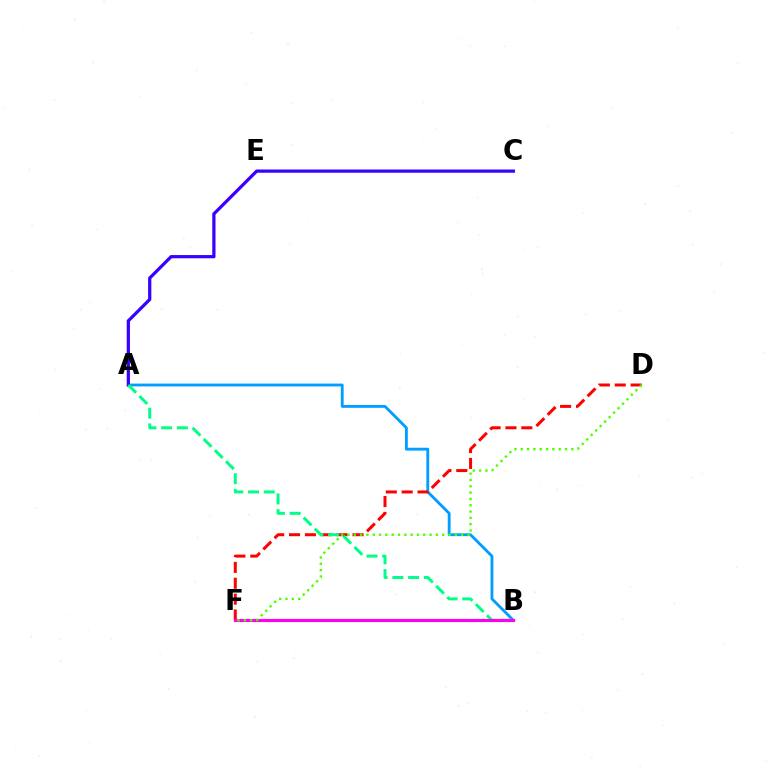{('B', 'F'): [{'color': '#ffd500', 'line_style': 'dashed', 'thickness': 1.97}, {'color': '#ff00ed', 'line_style': 'solid', 'thickness': 2.25}], ('A', 'B'): [{'color': '#009eff', 'line_style': 'solid', 'thickness': 2.04}, {'color': '#00ff86', 'line_style': 'dashed', 'thickness': 2.14}], ('A', 'C'): [{'color': '#3700ff', 'line_style': 'solid', 'thickness': 2.32}], ('D', 'F'): [{'color': '#ff0000', 'line_style': 'dashed', 'thickness': 2.16}, {'color': '#4fff00', 'line_style': 'dotted', 'thickness': 1.72}]}